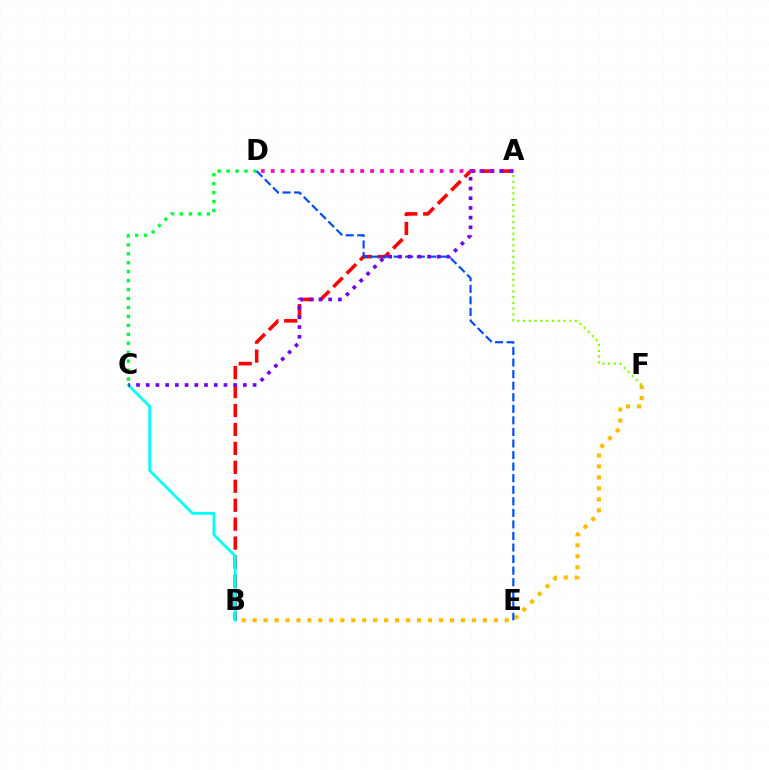{('A', 'B'): [{'color': '#ff0000', 'line_style': 'dashed', 'thickness': 2.57}], ('C', 'D'): [{'color': '#00ff39', 'line_style': 'dotted', 'thickness': 2.43}], ('A', 'D'): [{'color': '#ff00cf', 'line_style': 'dotted', 'thickness': 2.7}], ('B', 'C'): [{'color': '#00fff6', 'line_style': 'solid', 'thickness': 2.01}], ('B', 'F'): [{'color': '#ffbd00', 'line_style': 'dotted', 'thickness': 2.98}], ('D', 'E'): [{'color': '#004bff', 'line_style': 'dashed', 'thickness': 1.57}], ('A', 'F'): [{'color': '#84ff00', 'line_style': 'dotted', 'thickness': 1.57}], ('A', 'C'): [{'color': '#7200ff', 'line_style': 'dotted', 'thickness': 2.64}]}